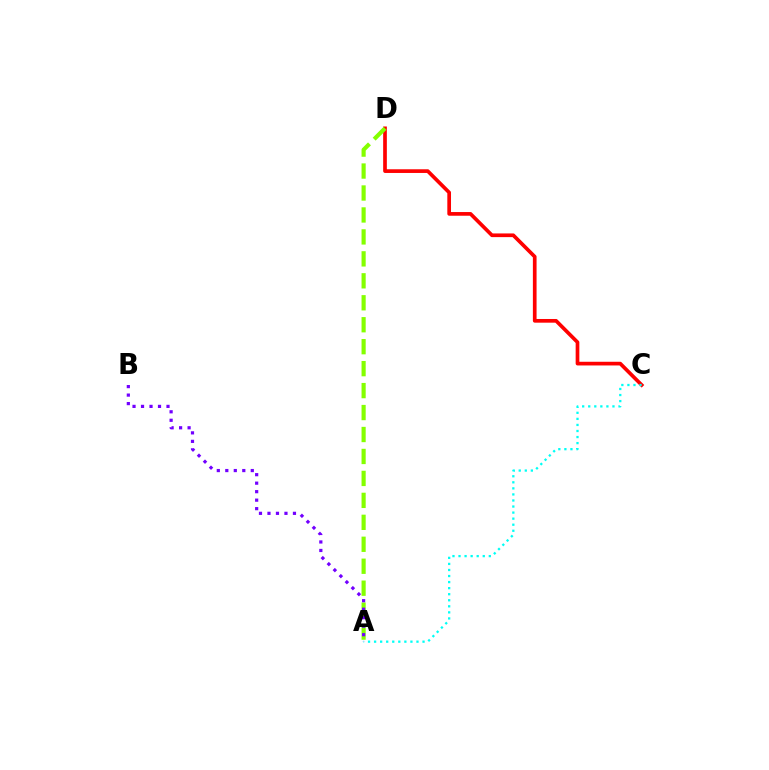{('C', 'D'): [{'color': '#ff0000', 'line_style': 'solid', 'thickness': 2.66}], ('A', 'C'): [{'color': '#00fff6', 'line_style': 'dotted', 'thickness': 1.65}], ('A', 'D'): [{'color': '#84ff00', 'line_style': 'dashed', 'thickness': 2.98}], ('A', 'B'): [{'color': '#7200ff', 'line_style': 'dotted', 'thickness': 2.31}]}